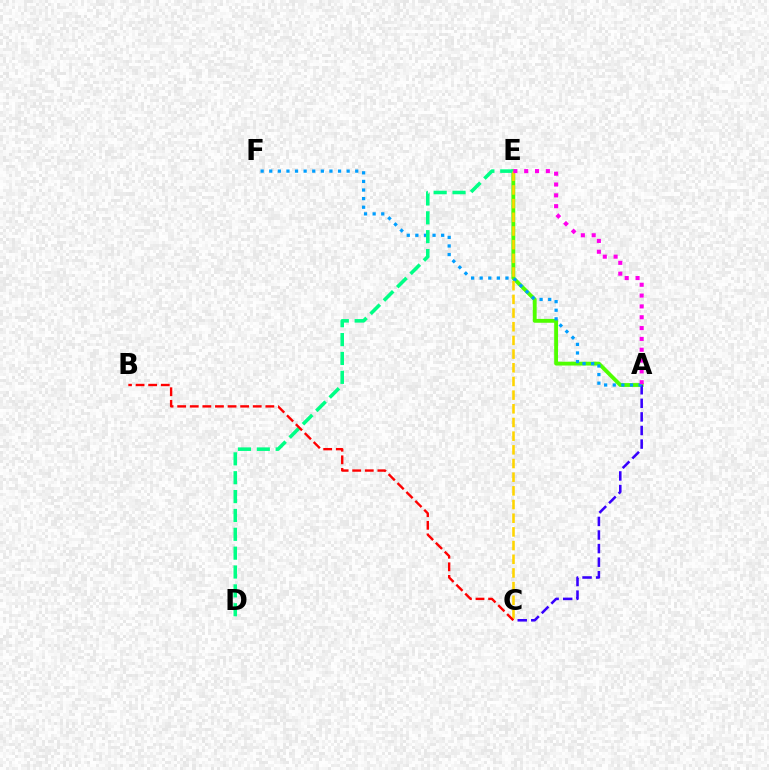{('A', 'E'): [{'color': '#4fff00', 'line_style': 'solid', 'thickness': 2.77}, {'color': '#ff00ed', 'line_style': 'dotted', 'thickness': 2.94}], ('A', 'C'): [{'color': '#3700ff', 'line_style': 'dashed', 'thickness': 1.85}], ('A', 'F'): [{'color': '#009eff', 'line_style': 'dotted', 'thickness': 2.34}], ('D', 'E'): [{'color': '#00ff86', 'line_style': 'dashed', 'thickness': 2.56}], ('C', 'E'): [{'color': '#ffd500', 'line_style': 'dashed', 'thickness': 1.86}], ('B', 'C'): [{'color': '#ff0000', 'line_style': 'dashed', 'thickness': 1.71}]}